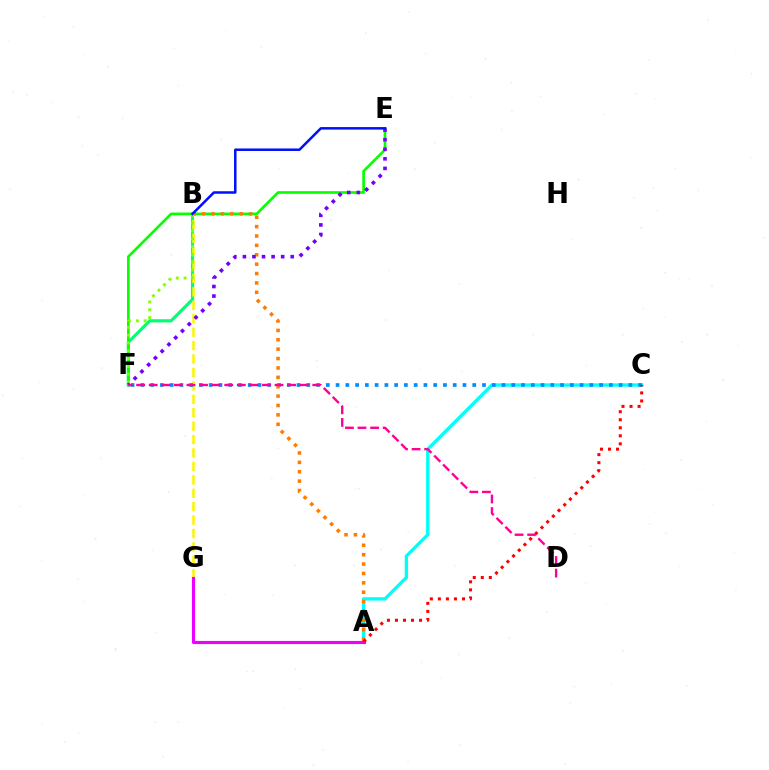{('B', 'F'): [{'color': '#00ff74', 'line_style': 'solid', 'thickness': 2.27}, {'color': '#84ff00', 'line_style': 'dotted', 'thickness': 2.12}], ('A', 'C'): [{'color': '#00fff6', 'line_style': 'solid', 'thickness': 2.4}, {'color': '#ff0000', 'line_style': 'dotted', 'thickness': 2.18}], ('B', 'G'): [{'color': '#fcf500', 'line_style': 'dashed', 'thickness': 1.82}], ('C', 'F'): [{'color': '#008cff', 'line_style': 'dotted', 'thickness': 2.65}], ('E', 'F'): [{'color': '#08ff00', 'line_style': 'solid', 'thickness': 1.93}, {'color': '#7200ff', 'line_style': 'dotted', 'thickness': 2.6}], ('A', 'B'): [{'color': '#ff7c00', 'line_style': 'dotted', 'thickness': 2.55}], ('A', 'G'): [{'color': '#ee00ff', 'line_style': 'solid', 'thickness': 2.25}], ('B', 'E'): [{'color': '#0010ff', 'line_style': 'solid', 'thickness': 1.81}], ('D', 'F'): [{'color': '#ff0094', 'line_style': 'dashed', 'thickness': 1.71}]}